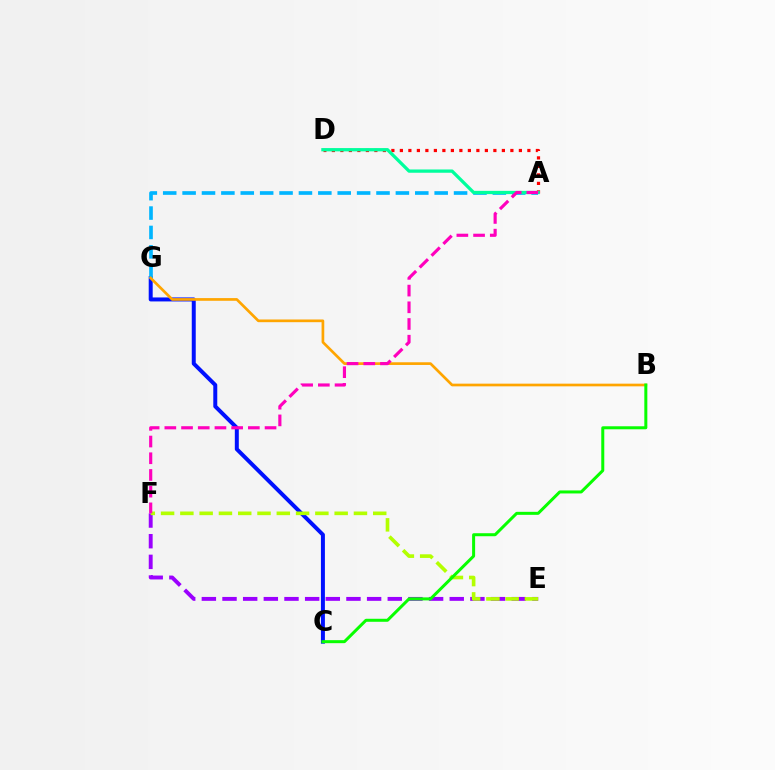{('A', 'D'): [{'color': '#ff0000', 'line_style': 'dotted', 'thickness': 2.31}, {'color': '#00ff9d', 'line_style': 'solid', 'thickness': 2.35}], ('C', 'G'): [{'color': '#0010ff', 'line_style': 'solid', 'thickness': 2.86}], ('A', 'G'): [{'color': '#00b5ff', 'line_style': 'dashed', 'thickness': 2.63}], ('B', 'G'): [{'color': '#ffa500', 'line_style': 'solid', 'thickness': 1.94}], ('E', 'F'): [{'color': '#9b00ff', 'line_style': 'dashed', 'thickness': 2.81}, {'color': '#b3ff00', 'line_style': 'dashed', 'thickness': 2.62}], ('B', 'C'): [{'color': '#08ff00', 'line_style': 'solid', 'thickness': 2.16}], ('A', 'F'): [{'color': '#ff00bd', 'line_style': 'dashed', 'thickness': 2.27}]}